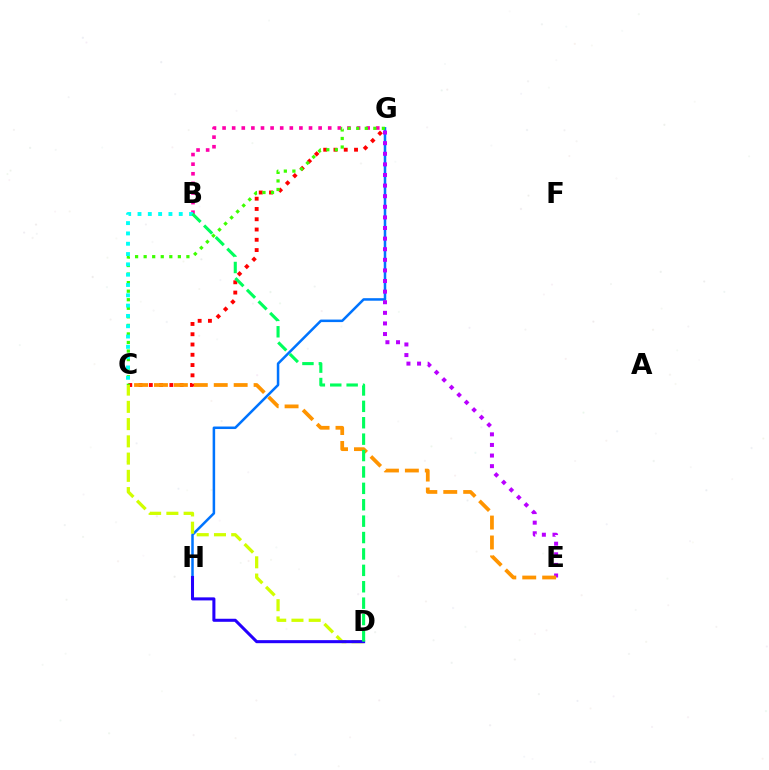{('G', 'H'): [{'color': '#0074ff', 'line_style': 'solid', 'thickness': 1.82}], ('C', 'G'): [{'color': '#ff0000', 'line_style': 'dotted', 'thickness': 2.79}, {'color': '#3dff00', 'line_style': 'dotted', 'thickness': 2.32}], ('C', 'D'): [{'color': '#d1ff00', 'line_style': 'dashed', 'thickness': 2.34}], ('B', 'G'): [{'color': '#ff00ac', 'line_style': 'dotted', 'thickness': 2.61}], ('E', 'G'): [{'color': '#b900ff', 'line_style': 'dotted', 'thickness': 2.88}], ('B', 'C'): [{'color': '#00fff6', 'line_style': 'dotted', 'thickness': 2.8}], ('D', 'H'): [{'color': '#2500ff', 'line_style': 'solid', 'thickness': 2.19}], ('C', 'E'): [{'color': '#ff9400', 'line_style': 'dashed', 'thickness': 2.71}], ('B', 'D'): [{'color': '#00ff5c', 'line_style': 'dashed', 'thickness': 2.23}]}